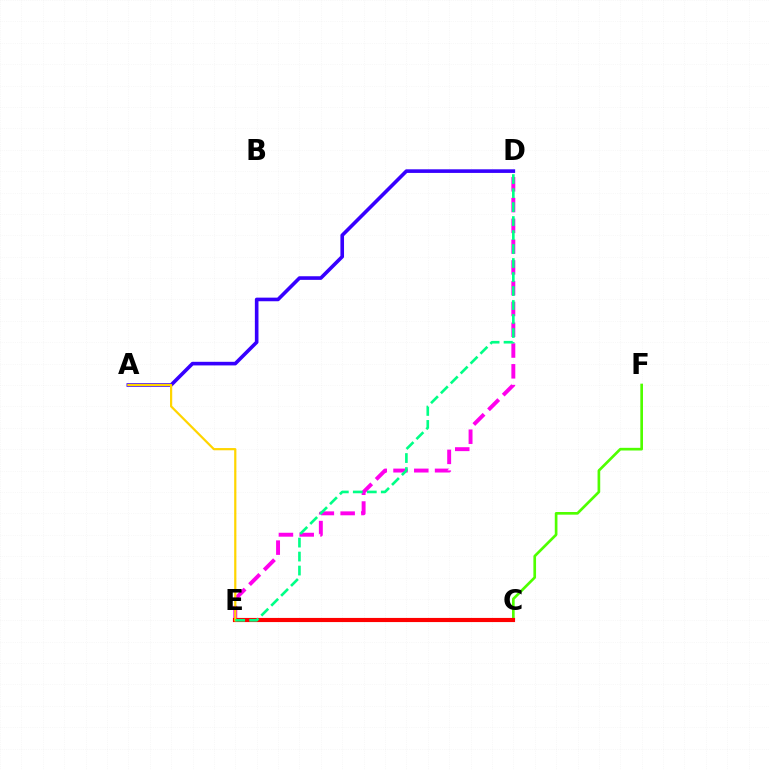{('E', 'F'): [{'color': '#4fff00', 'line_style': 'solid', 'thickness': 1.92}], ('D', 'E'): [{'color': '#ff00ed', 'line_style': 'dashed', 'thickness': 2.82}, {'color': '#00ff86', 'line_style': 'dashed', 'thickness': 1.9}], ('A', 'D'): [{'color': '#3700ff', 'line_style': 'solid', 'thickness': 2.6}], ('C', 'E'): [{'color': '#009eff', 'line_style': 'dotted', 'thickness': 2.73}, {'color': '#ff0000', 'line_style': 'solid', 'thickness': 2.98}], ('A', 'E'): [{'color': '#ffd500', 'line_style': 'solid', 'thickness': 1.59}]}